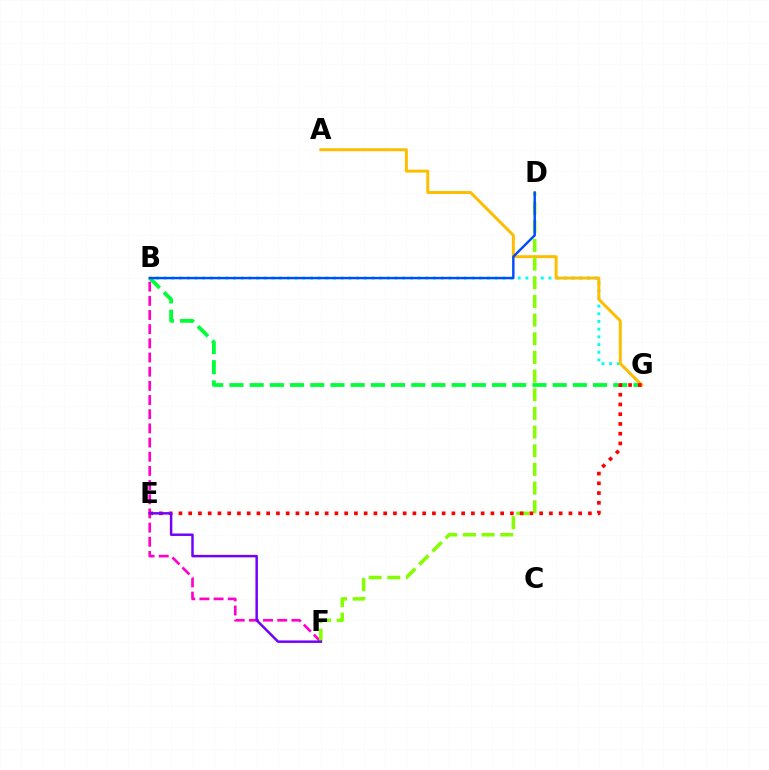{('B', 'G'): [{'color': '#00fff6', 'line_style': 'dotted', 'thickness': 2.09}, {'color': '#00ff39', 'line_style': 'dashed', 'thickness': 2.74}], ('B', 'F'): [{'color': '#ff00cf', 'line_style': 'dashed', 'thickness': 1.93}], ('A', 'G'): [{'color': '#ffbd00', 'line_style': 'solid', 'thickness': 2.14}], ('D', 'F'): [{'color': '#84ff00', 'line_style': 'dashed', 'thickness': 2.54}], ('B', 'D'): [{'color': '#004bff', 'line_style': 'solid', 'thickness': 1.74}], ('E', 'G'): [{'color': '#ff0000', 'line_style': 'dotted', 'thickness': 2.65}], ('E', 'F'): [{'color': '#7200ff', 'line_style': 'solid', 'thickness': 1.78}]}